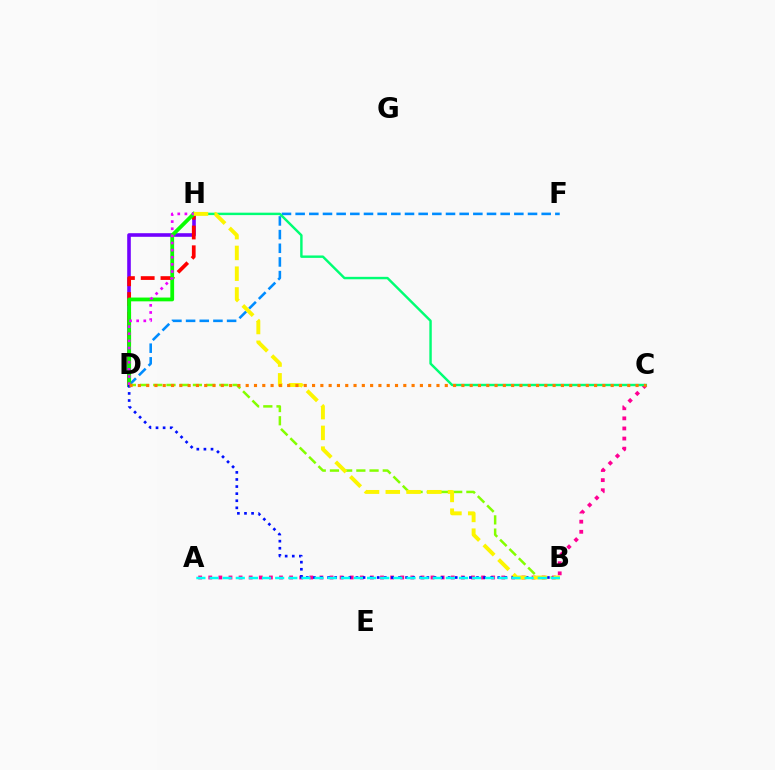{('D', 'H'): [{'color': '#7200ff', 'line_style': 'solid', 'thickness': 2.59}, {'color': '#ff0000', 'line_style': 'dashed', 'thickness': 2.68}, {'color': '#08ff00', 'line_style': 'solid', 'thickness': 2.73}, {'color': '#ee00ff', 'line_style': 'dotted', 'thickness': 1.94}], ('D', 'F'): [{'color': '#008cff', 'line_style': 'dashed', 'thickness': 1.86}], ('B', 'D'): [{'color': '#84ff00', 'line_style': 'dashed', 'thickness': 1.79}, {'color': '#0010ff', 'line_style': 'dotted', 'thickness': 1.93}], ('A', 'C'): [{'color': '#ff0094', 'line_style': 'dotted', 'thickness': 2.75}], ('C', 'H'): [{'color': '#00ff74', 'line_style': 'solid', 'thickness': 1.75}], ('B', 'H'): [{'color': '#fcf500', 'line_style': 'dashed', 'thickness': 2.82}], ('A', 'B'): [{'color': '#00fff6', 'line_style': 'dashed', 'thickness': 1.78}], ('C', 'D'): [{'color': '#ff7c00', 'line_style': 'dotted', 'thickness': 2.25}]}